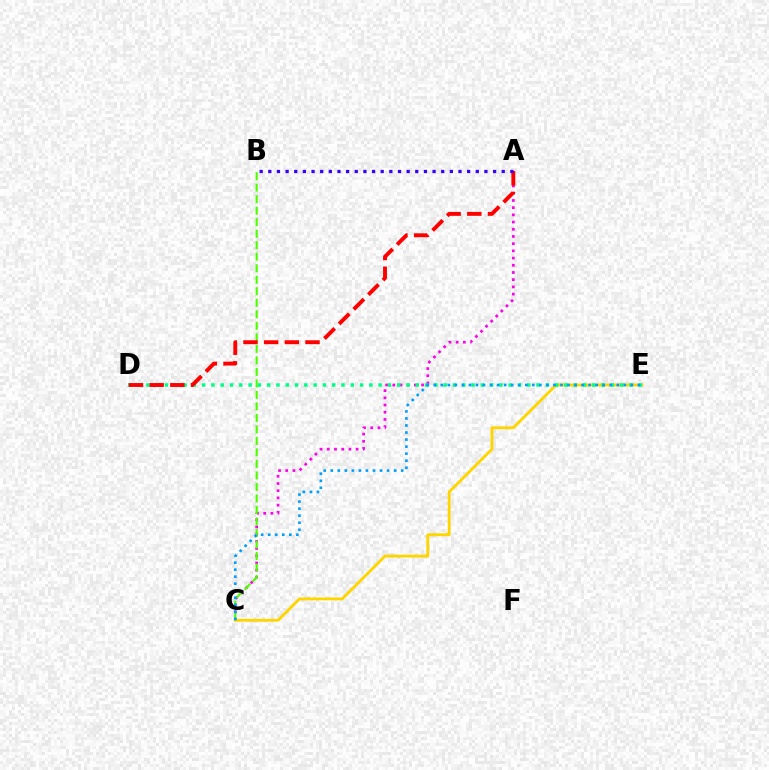{('A', 'C'): [{'color': '#ff00ed', 'line_style': 'dotted', 'thickness': 1.96}], ('C', 'E'): [{'color': '#ffd500', 'line_style': 'solid', 'thickness': 2.06}, {'color': '#009eff', 'line_style': 'dotted', 'thickness': 1.91}], ('B', 'C'): [{'color': '#4fff00', 'line_style': 'dashed', 'thickness': 1.56}], ('D', 'E'): [{'color': '#00ff86', 'line_style': 'dotted', 'thickness': 2.52}], ('A', 'D'): [{'color': '#ff0000', 'line_style': 'dashed', 'thickness': 2.81}], ('A', 'B'): [{'color': '#3700ff', 'line_style': 'dotted', 'thickness': 2.35}]}